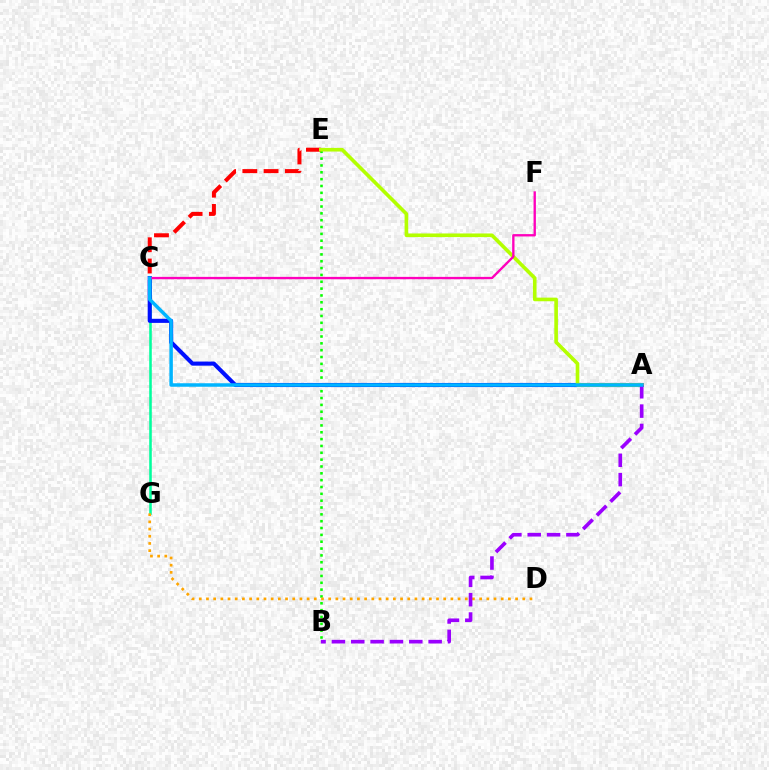{('B', 'E'): [{'color': '#08ff00', 'line_style': 'dotted', 'thickness': 1.86}], ('C', 'G'): [{'color': '#00ff9d', 'line_style': 'solid', 'thickness': 1.85}], ('C', 'E'): [{'color': '#ff0000', 'line_style': 'dashed', 'thickness': 2.89}], ('D', 'G'): [{'color': '#ffa500', 'line_style': 'dotted', 'thickness': 1.95}], ('A', 'C'): [{'color': '#0010ff', 'line_style': 'solid', 'thickness': 2.95}, {'color': '#00b5ff', 'line_style': 'solid', 'thickness': 2.52}], ('A', 'E'): [{'color': '#b3ff00', 'line_style': 'solid', 'thickness': 2.61}], ('C', 'F'): [{'color': '#ff00bd', 'line_style': 'solid', 'thickness': 1.69}], ('A', 'B'): [{'color': '#9b00ff', 'line_style': 'dashed', 'thickness': 2.63}]}